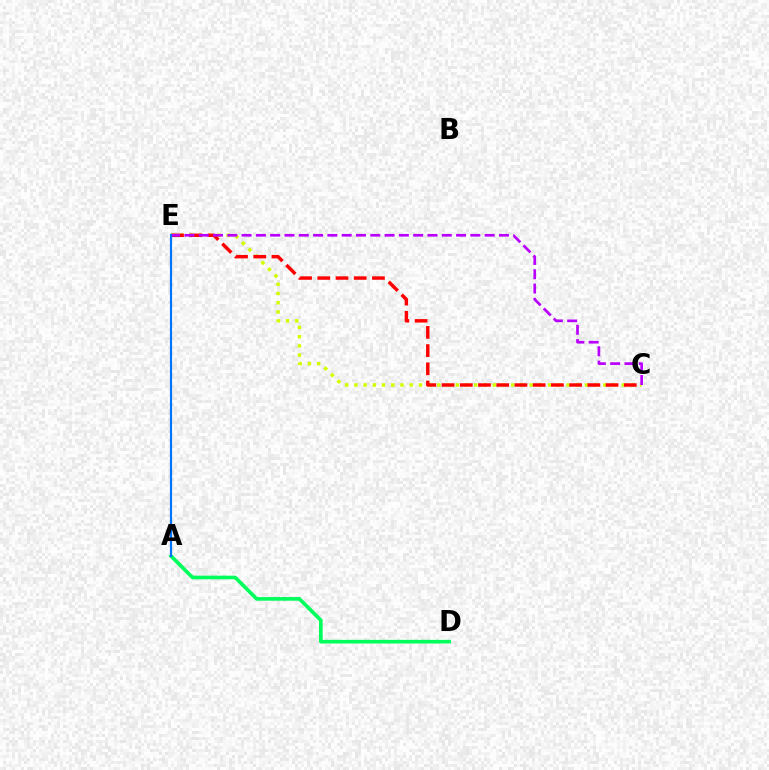{('C', 'E'): [{'color': '#d1ff00', 'line_style': 'dotted', 'thickness': 2.51}, {'color': '#ff0000', 'line_style': 'dashed', 'thickness': 2.48}, {'color': '#b900ff', 'line_style': 'dashed', 'thickness': 1.94}], ('A', 'D'): [{'color': '#00ff5c', 'line_style': 'solid', 'thickness': 2.63}], ('A', 'E'): [{'color': '#0074ff', 'line_style': 'solid', 'thickness': 1.56}]}